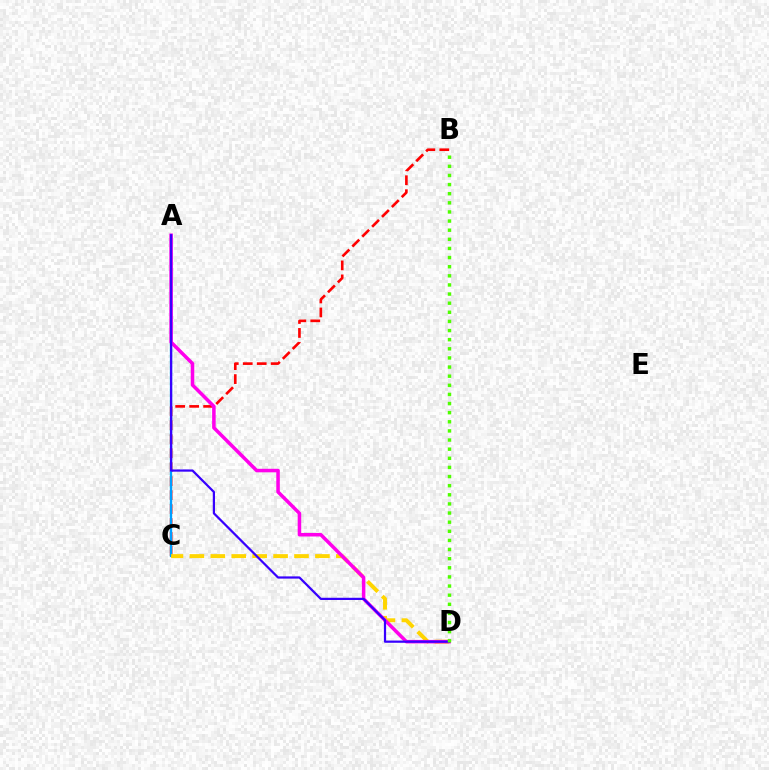{('A', 'C'): [{'color': '#00ff86', 'line_style': 'dotted', 'thickness': 1.55}, {'color': '#009eff', 'line_style': 'solid', 'thickness': 1.64}], ('B', 'C'): [{'color': '#ff0000', 'line_style': 'dashed', 'thickness': 1.9}], ('C', 'D'): [{'color': '#ffd500', 'line_style': 'dashed', 'thickness': 2.84}], ('A', 'D'): [{'color': '#ff00ed', 'line_style': 'solid', 'thickness': 2.54}, {'color': '#3700ff', 'line_style': 'solid', 'thickness': 1.6}], ('B', 'D'): [{'color': '#4fff00', 'line_style': 'dotted', 'thickness': 2.48}]}